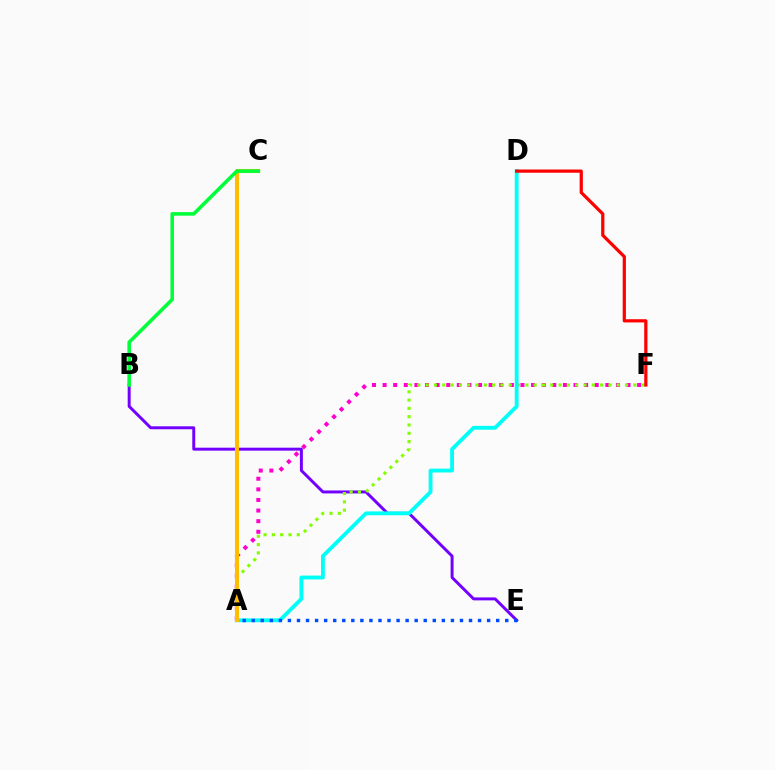{('B', 'E'): [{'color': '#7200ff', 'line_style': 'solid', 'thickness': 2.13}], ('A', 'F'): [{'color': '#ff00cf', 'line_style': 'dotted', 'thickness': 2.88}, {'color': '#84ff00', 'line_style': 'dotted', 'thickness': 2.26}], ('A', 'D'): [{'color': '#00fff6', 'line_style': 'solid', 'thickness': 2.77}], ('A', 'C'): [{'color': '#ffbd00', 'line_style': 'solid', 'thickness': 2.92}], ('A', 'E'): [{'color': '#004bff', 'line_style': 'dotted', 'thickness': 2.46}], ('B', 'C'): [{'color': '#00ff39', 'line_style': 'solid', 'thickness': 2.57}], ('D', 'F'): [{'color': '#ff0000', 'line_style': 'solid', 'thickness': 2.32}]}